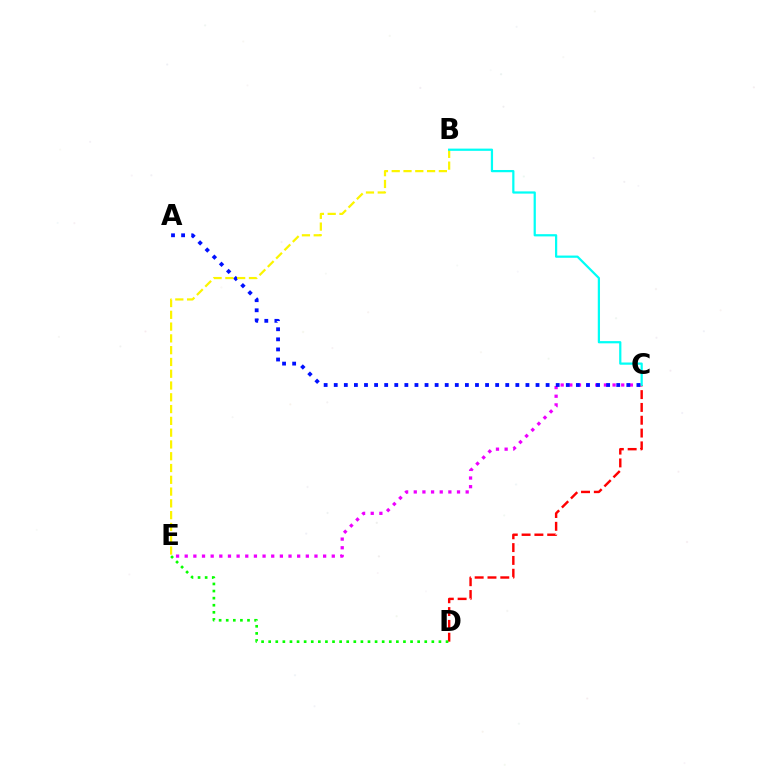{('C', 'E'): [{'color': '#ee00ff', 'line_style': 'dotted', 'thickness': 2.35}], ('A', 'C'): [{'color': '#0010ff', 'line_style': 'dotted', 'thickness': 2.74}], ('B', 'E'): [{'color': '#fcf500', 'line_style': 'dashed', 'thickness': 1.6}], ('C', 'D'): [{'color': '#ff0000', 'line_style': 'dashed', 'thickness': 1.74}], ('B', 'C'): [{'color': '#00fff6', 'line_style': 'solid', 'thickness': 1.61}], ('D', 'E'): [{'color': '#08ff00', 'line_style': 'dotted', 'thickness': 1.93}]}